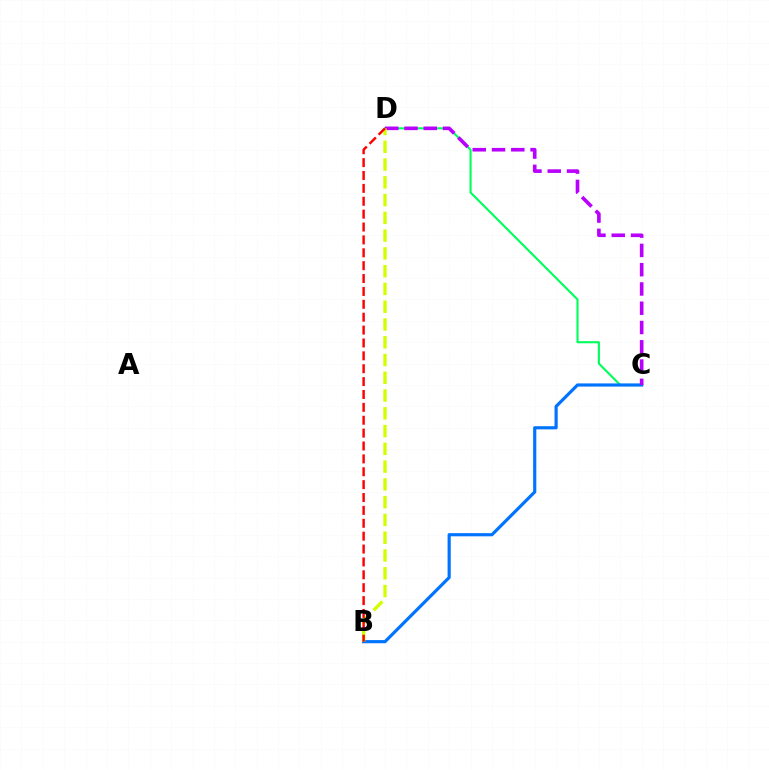{('C', 'D'): [{'color': '#00ff5c', 'line_style': 'solid', 'thickness': 1.52}, {'color': '#b900ff', 'line_style': 'dashed', 'thickness': 2.62}], ('B', 'C'): [{'color': '#0074ff', 'line_style': 'solid', 'thickness': 2.29}], ('B', 'D'): [{'color': '#d1ff00', 'line_style': 'dashed', 'thickness': 2.41}, {'color': '#ff0000', 'line_style': 'dashed', 'thickness': 1.75}]}